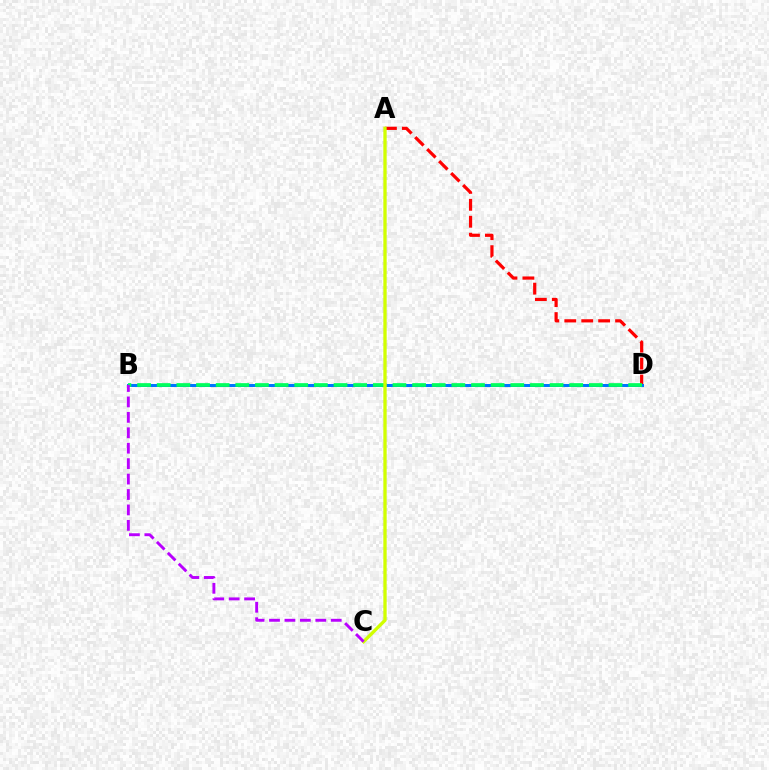{('A', 'D'): [{'color': '#ff0000', 'line_style': 'dashed', 'thickness': 2.3}], ('B', 'D'): [{'color': '#0074ff', 'line_style': 'solid', 'thickness': 2.16}, {'color': '#00ff5c', 'line_style': 'dashed', 'thickness': 2.67}], ('A', 'C'): [{'color': '#d1ff00', 'line_style': 'solid', 'thickness': 2.39}], ('B', 'C'): [{'color': '#b900ff', 'line_style': 'dashed', 'thickness': 2.1}]}